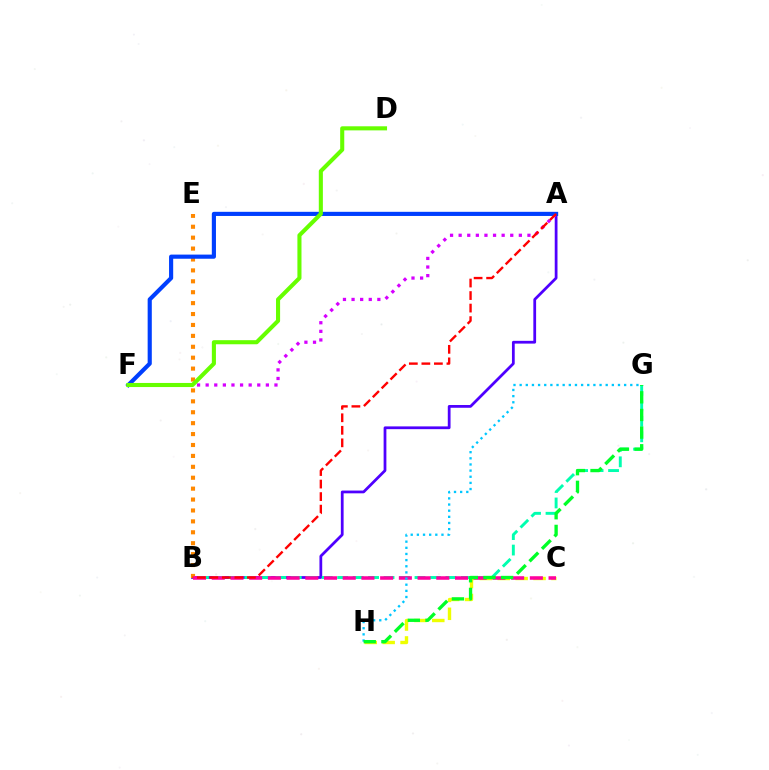{('C', 'H'): [{'color': '#eeff00', 'line_style': 'dashed', 'thickness': 2.43}], ('A', 'B'): [{'color': '#4f00ff', 'line_style': 'solid', 'thickness': 1.99}, {'color': '#ff0000', 'line_style': 'dashed', 'thickness': 1.7}], ('B', 'G'): [{'color': '#00ffaf', 'line_style': 'dashed', 'thickness': 2.1}], ('B', 'E'): [{'color': '#ff8800', 'line_style': 'dotted', 'thickness': 2.96}], ('A', 'F'): [{'color': '#d600ff', 'line_style': 'dotted', 'thickness': 2.34}, {'color': '#003fff', 'line_style': 'solid', 'thickness': 2.98}], ('B', 'C'): [{'color': '#ff00a0', 'line_style': 'dashed', 'thickness': 2.54}], ('G', 'H'): [{'color': '#00c7ff', 'line_style': 'dotted', 'thickness': 1.67}, {'color': '#00ff27', 'line_style': 'dashed', 'thickness': 2.4}], ('D', 'F'): [{'color': '#66ff00', 'line_style': 'solid', 'thickness': 2.94}]}